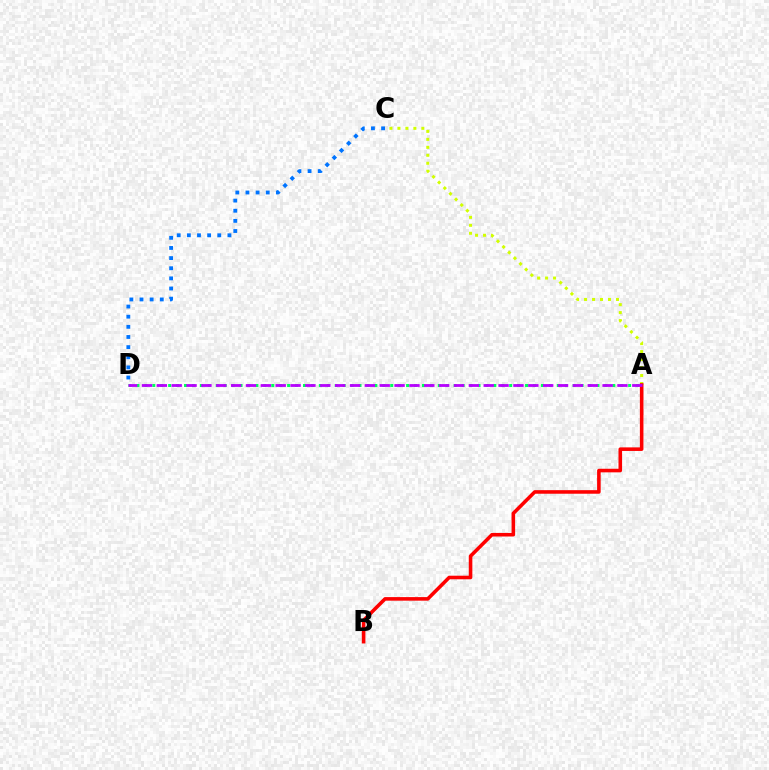{('A', 'D'): [{'color': '#00ff5c', 'line_style': 'dotted', 'thickness': 2.15}, {'color': '#b900ff', 'line_style': 'dashed', 'thickness': 2.02}], ('C', 'D'): [{'color': '#0074ff', 'line_style': 'dotted', 'thickness': 2.75}], ('A', 'C'): [{'color': '#d1ff00', 'line_style': 'dotted', 'thickness': 2.17}], ('A', 'B'): [{'color': '#ff0000', 'line_style': 'solid', 'thickness': 2.57}]}